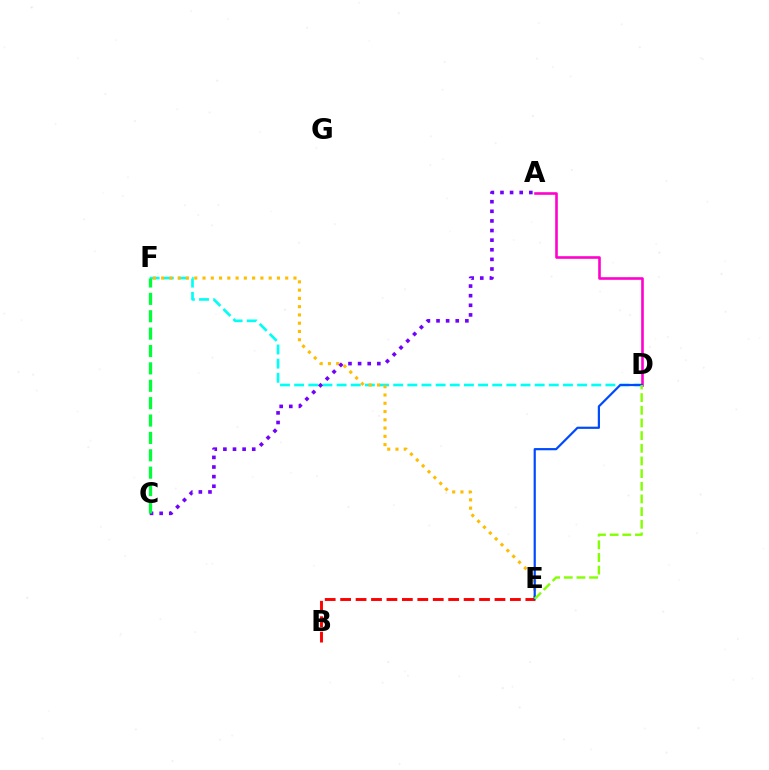{('D', 'F'): [{'color': '#00fff6', 'line_style': 'dashed', 'thickness': 1.92}], ('E', 'F'): [{'color': '#ffbd00', 'line_style': 'dotted', 'thickness': 2.25}], ('A', 'D'): [{'color': '#ff00cf', 'line_style': 'solid', 'thickness': 1.87}], ('B', 'E'): [{'color': '#ff0000', 'line_style': 'dashed', 'thickness': 2.1}], ('A', 'C'): [{'color': '#7200ff', 'line_style': 'dotted', 'thickness': 2.61}], ('D', 'E'): [{'color': '#004bff', 'line_style': 'solid', 'thickness': 1.59}, {'color': '#84ff00', 'line_style': 'dashed', 'thickness': 1.72}], ('C', 'F'): [{'color': '#00ff39', 'line_style': 'dashed', 'thickness': 2.36}]}